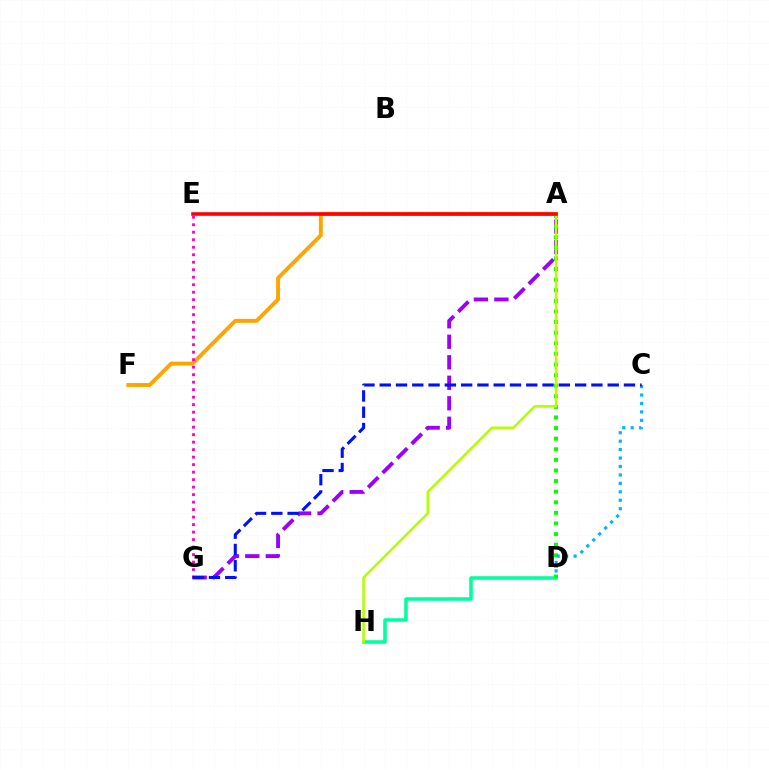{('D', 'H'): [{'color': '#00ff9d', 'line_style': 'solid', 'thickness': 2.56}], ('A', 'G'): [{'color': '#9b00ff', 'line_style': 'dashed', 'thickness': 2.79}], ('A', 'F'): [{'color': '#ffa500', 'line_style': 'solid', 'thickness': 2.84}], ('A', 'D'): [{'color': '#08ff00', 'line_style': 'dotted', 'thickness': 2.88}], ('A', 'H'): [{'color': '#b3ff00', 'line_style': 'solid', 'thickness': 1.85}], ('C', 'D'): [{'color': '#00b5ff', 'line_style': 'dotted', 'thickness': 2.29}], ('E', 'G'): [{'color': '#ff00bd', 'line_style': 'dotted', 'thickness': 2.04}], ('A', 'E'): [{'color': '#ff0000', 'line_style': 'solid', 'thickness': 2.59}], ('C', 'G'): [{'color': '#0010ff', 'line_style': 'dashed', 'thickness': 2.21}]}